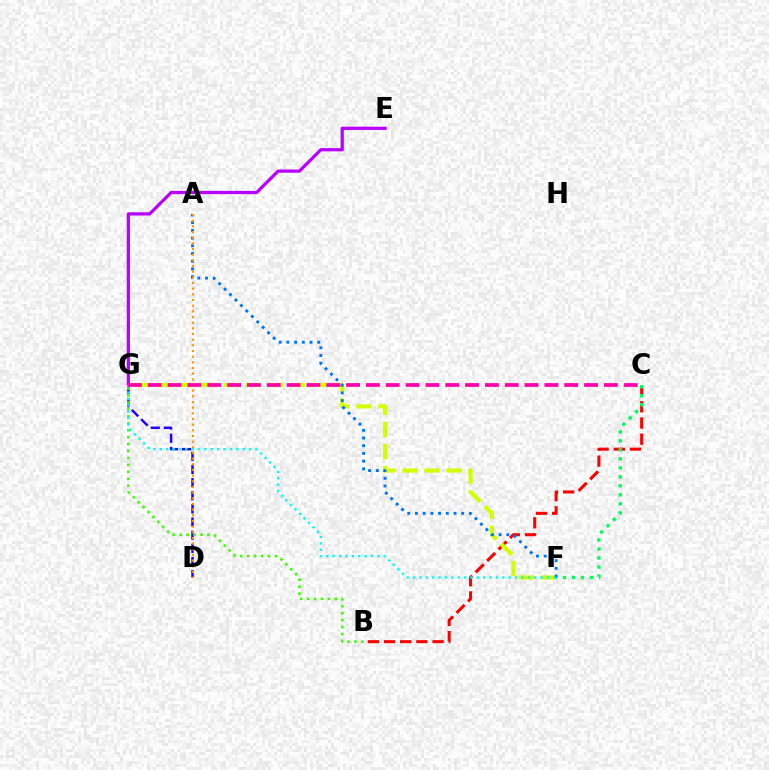{('B', 'C'): [{'color': '#ff0000', 'line_style': 'dashed', 'thickness': 2.2}], ('C', 'F'): [{'color': '#00ff5c', 'line_style': 'dotted', 'thickness': 2.45}], ('F', 'G'): [{'color': '#d1ff00', 'line_style': 'dashed', 'thickness': 2.99}, {'color': '#00fff6', 'line_style': 'dotted', 'thickness': 1.73}], ('E', 'G'): [{'color': '#b900ff', 'line_style': 'solid', 'thickness': 2.33}], ('D', 'G'): [{'color': '#2500ff', 'line_style': 'dashed', 'thickness': 1.79}], ('A', 'F'): [{'color': '#0074ff', 'line_style': 'dotted', 'thickness': 2.09}], ('A', 'D'): [{'color': '#ff9400', 'line_style': 'dotted', 'thickness': 1.54}], ('B', 'G'): [{'color': '#3dff00', 'line_style': 'dotted', 'thickness': 1.88}], ('C', 'G'): [{'color': '#ff00ac', 'line_style': 'dashed', 'thickness': 2.69}]}